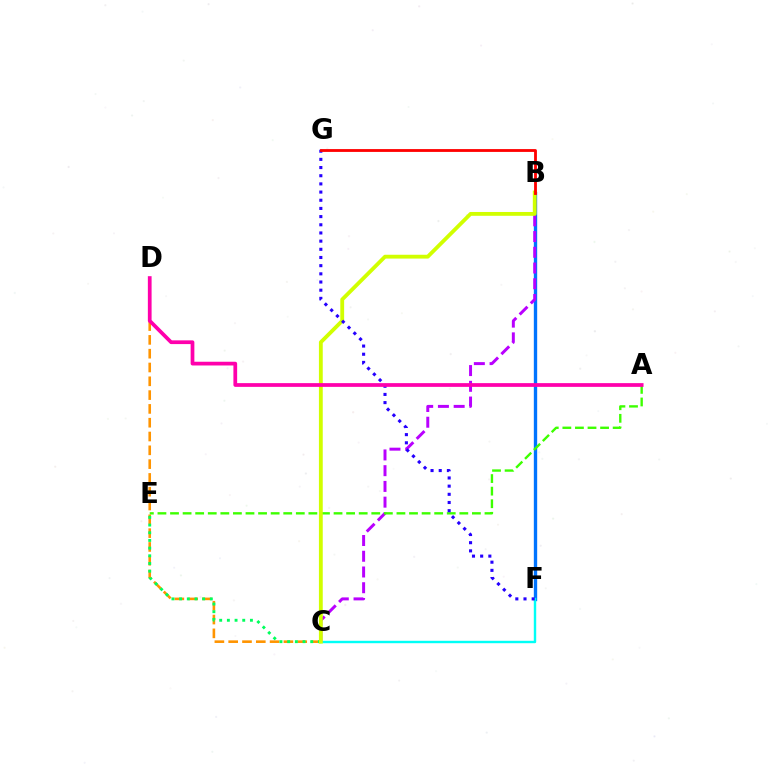{('C', 'D'): [{'color': '#ff9400', 'line_style': 'dashed', 'thickness': 1.88}], ('B', 'F'): [{'color': '#0074ff', 'line_style': 'solid', 'thickness': 2.41}], ('C', 'F'): [{'color': '#00fff6', 'line_style': 'solid', 'thickness': 1.74}], ('B', 'C'): [{'color': '#b900ff', 'line_style': 'dashed', 'thickness': 2.14}, {'color': '#d1ff00', 'line_style': 'solid', 'thickness': 2.76}], ('C', 'E'): [{'color': '#00ff5c', 'line_style': 'dotted', 'thickness': 2.09}], ('A', 'E'): [{'color': '#3dff00', 'line_style': 'dashed', 'thickness': 1.71}], ('F', 'G'): [{'color': '#2500ff', 'line_style': 'dotted', 'thickness': 2.22}], ('A', 'D'): [{'color': '#ff00ac', 'line_style': 'solid', 'thickness': 2.69}], ('B', 'G'): [{'color': '#ff0000', 'line_style': 'solid', 'thickness': 2.03}]}